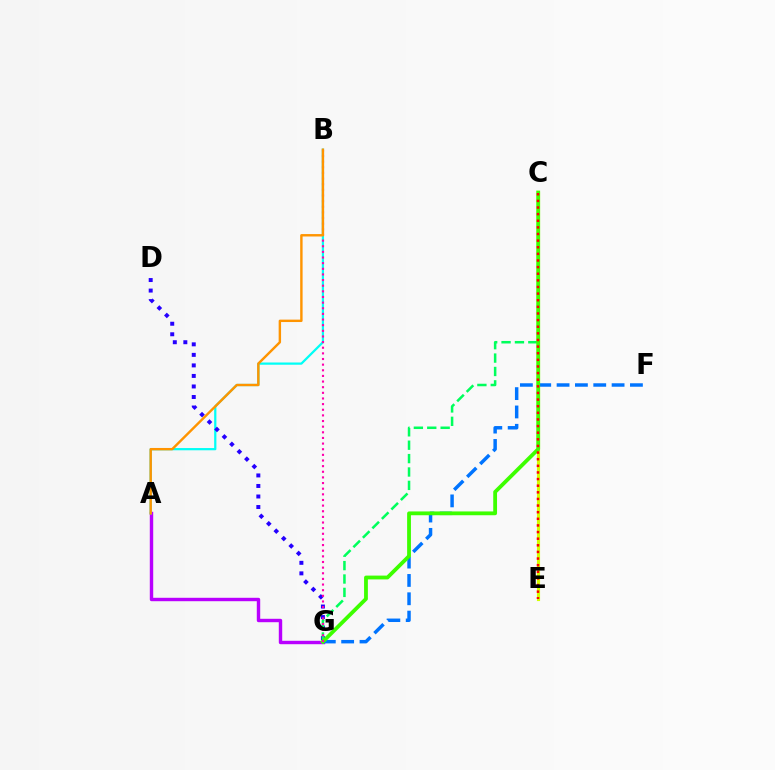{('C', 'E'): [{'color': '#d1ff00', 'line_style': 'solid', 'thickness': 2.26}, {'color': '#ff0000', 'line_style': 'dotted', 'thickness': 1.8}], ('A', 'G'): [{'color': '#b900ff', 'line_style': 'solid', 'thickness': 2.46}], ('A', 'B'): [{'color': '#00fff6', 'line_style': 'solid', 'thickness': 1.61}, {'color': '#ff9400', 'line_style': 'solid', 'thickness': 1.74}], ('D', 'G'): [{'color': '#2500ff', 'line_style': 'dotted', 'thickness': 2.86}], ('F', 'G'): [{'color': '#0074ff', 'line_style': 'dashed', 'thickness': 2.49}], ('C', 'G'): [{'color': '#00ff5c', 'line_style': 'dashed', 'thickness': 1.82}, {'color': '#3dff00', 'line_style': 'solid', 'thickness': 2.74}], ('B', 'G'): [{'color': '#ff00ac', 'line_style': 'dotted', 'thickness': 1.53}]}